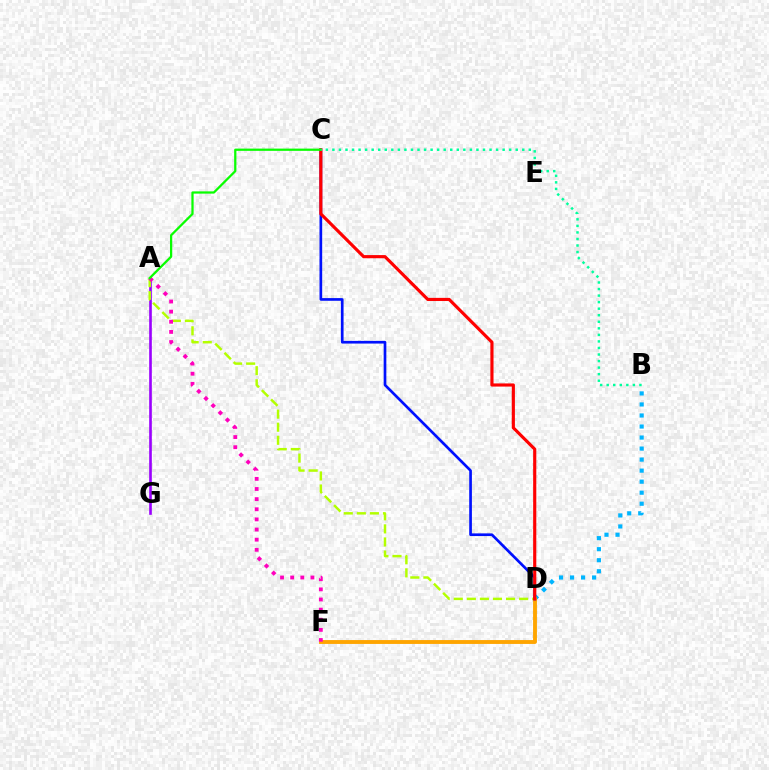{('B', 'D'): [{'color': '#00b5ff', 'line_style': 'dotted', 'thickness': 3.0}], ('A', 'G'): [{'color': '#9b00ff', 'line_style': 'solid', 'thickness': 1.9}], ('A', 'D'): [{'color': '#b3ff00', 'line_style': 'dashed', 'thickness': 1.78}], ('D', 'F'): [{'color': '#ffa500', 'line_style': 'solid', 'thickness': 2.78}], ('C', 'D'): [{'color': '#0010ff', 'line_style': 'solid', 'thickness': 1.93}, {'color': '#ff0000', 'line_style': 'solid', 'thickness': 2.27}], ('A', 'F'): [{'color': '#ff00bd', 'line_style': 'dotted', 'thickness': 2.75}], ('A', 'C'): [{'color': '#08ff00', 'line_style': 'solid', 'thickness': 1.62}], ('B', 'C'): [{'color': '#00ff9d', 'line_style': 'dotted', 'thickness': 1.78}]}